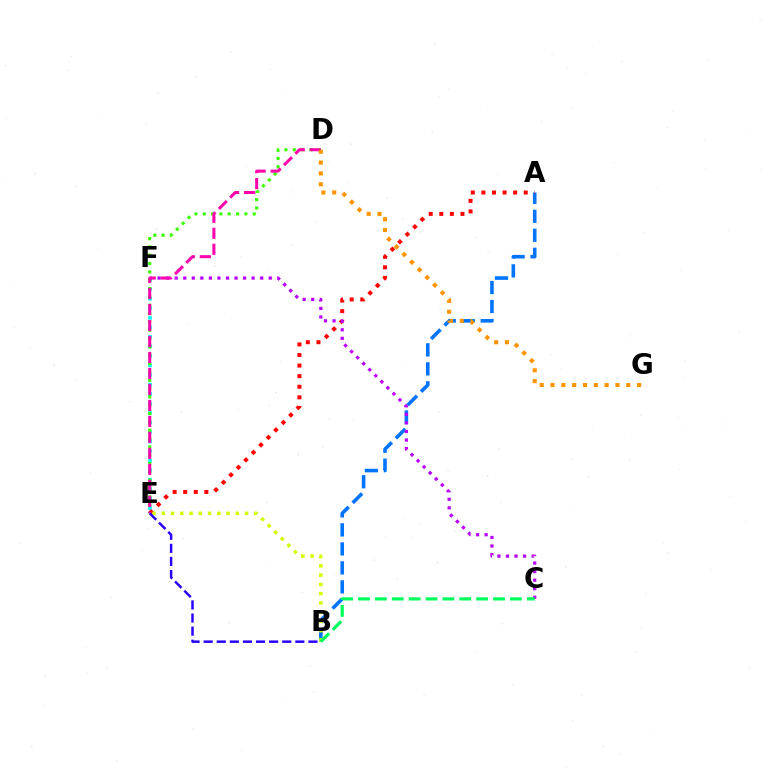{('E', 'F'): [{'color': '#00fff6', 'line_style': 'dotted', 'thickness': 2.59}], ('D', 'E'): [{'color': '#3dff00', 'line_style': 'dotted', 'thickness': 2.26}, {'color': '#ff00ac', 'line_style': 'dashed', 'thickness': 2.17}], ('A', 'B'): [{'color': '#0074ff', 'line_style': 'dashed', 'thickness': 2.58}], ('A', 'E'): [{'color': '#ff0000', 'line_style': 'dotted', 'thickness': 2.88}], ('C', 'F'): [{'color': '#b900ff', 'line_style': 'dotted', 'thickness': 2.32}], ('D', 'G'): [{'color': '#ff9400', 'line_style': 'dotted', 'thickness': 2.94}], ('B', 'E'): [{'color': '#d1ff00', 'line_style': 'dotted', 'thickness': 2.51}, {'color': '#2500ff', 'line_style': 'dashed', 'thickness': 1.78}], ('B', 'C'): [{'color': '#00ff5c', 'line_style': 'dashed', 'thickness': 2.29}]}